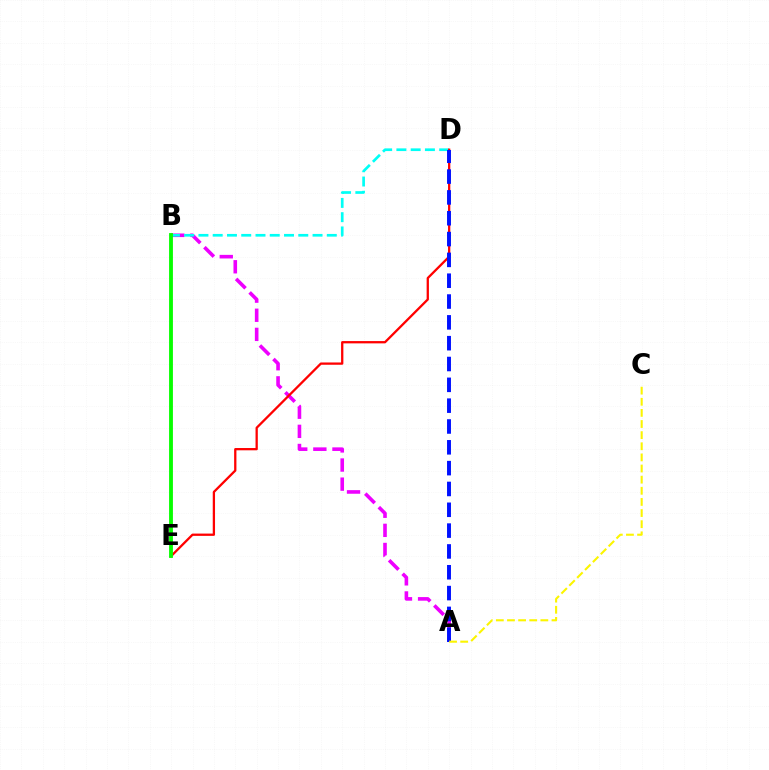{('A', 'B'): [{'color': '#ee00ff', 'line_style': 'dashed', 'thickness': 2.6}], ('B', 'D'): [{'color': '#00fff6', 'line_style': 'dashed', 'thickness': 1.94}], ('D', 'E'): [{'color': '#ff0000', 'line_style': 'solid', 'thickness': 1.65}], ('A', 'D'): [{'color': '#0010ff', 'line_style': 'dashed', 'thickness': 2.83}], ('B', 'E'): [{'color': '#08ff00', 'line_style': 'solid', 'thickness': 2.77}], ('A', 'C'): [{'color': '#fcf500', 'line_style': 'dashed', 'thickness': 1.51}]}